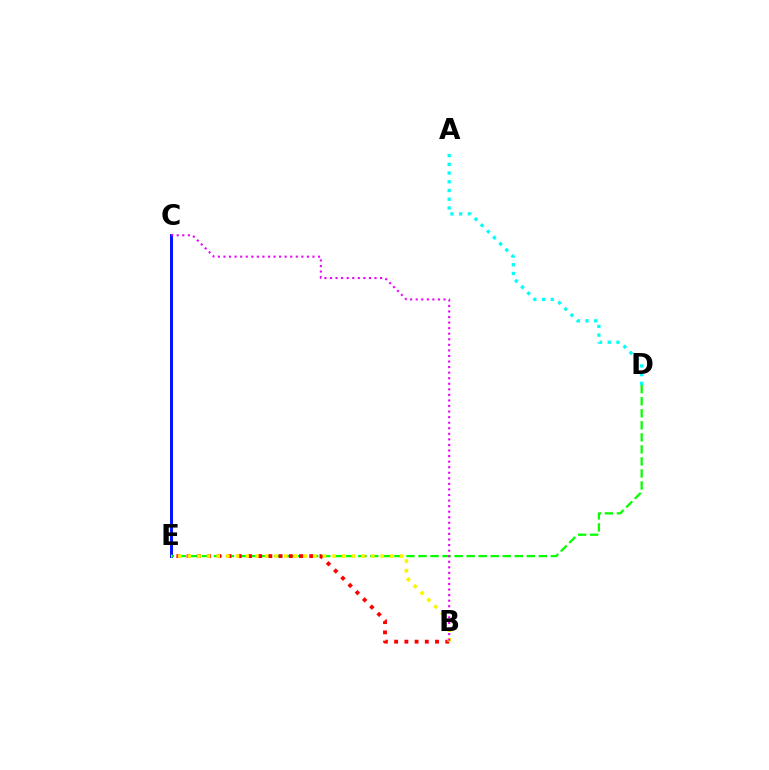{('C', 'E'): [{'color': '#0010ff', 'line_style': 'solid', 'thickness': 2.1}], ('A', 'D'): [{'color': '#00fff6', 'line_style': 'dotted', 'thickness': 2.37}], ('D', 'E'): [{'color': '#08ff00', 'line_style': 'dashed', 'thickness': 1.63}], ('B', 'E'): [{'color': '#ff0000', 'line_style': 'dotted', 'thickness': 2.78}, {'color': '#fcf500', 'line_style': 'dotted', 'thickness': 2.62}], ('B', 'C'): [{'color': '#ee00ff', 'line_style': 'dotted', 'thickness': 1.51}]}